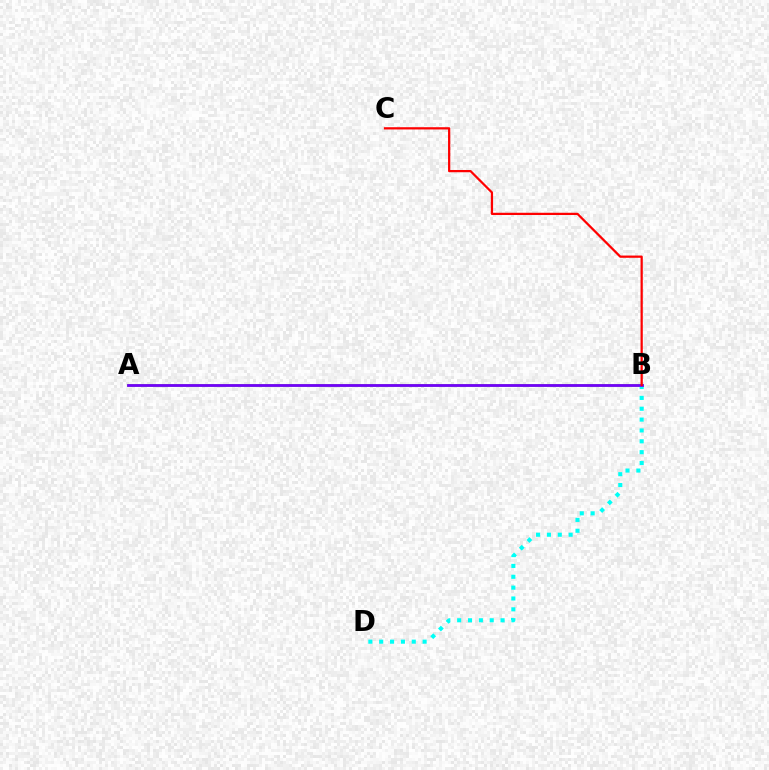{('A', 'B'): [{'color': '#84ff00', 'line_style': 'solid', 'thickness': 1.9}, {'color': '#7200ff', 'line_style': 'solid', 'thickness': 2.0}], ('B', 'D'): [{'color': '#00fff6', 'line_style': 'dotted', 'thickness': 2.95}], ('B', 'C'): [{'color': '#ff0000', 'line_style': 'solid', 'thickness': 1.62}]}